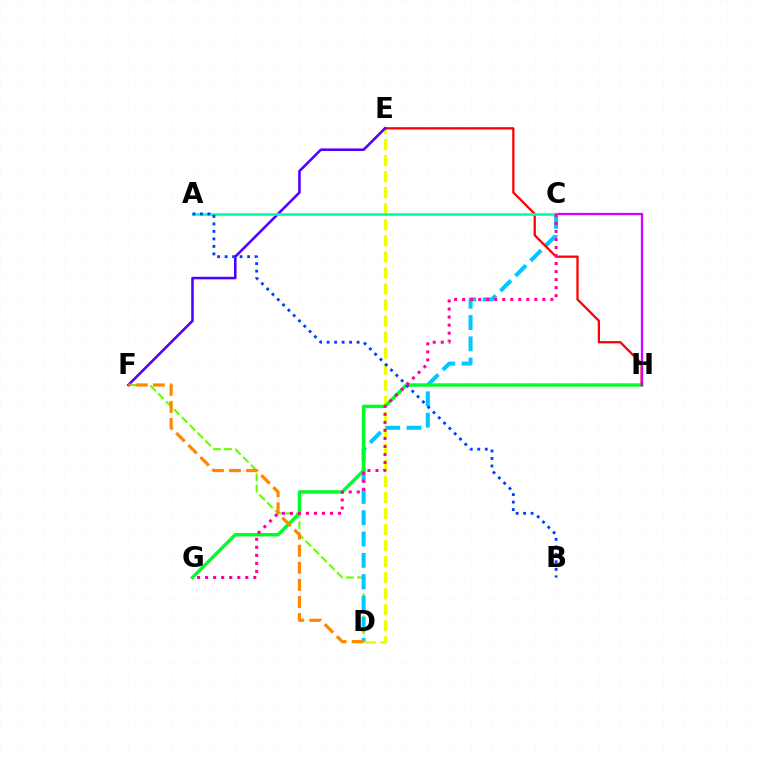{('D', 'E'): [{'color': '#eeff00', 'line_style': 'dashed', 'thickness': 2.18}], ('D', 'F'): [{'color': '#66ff00', 'line_style': 'dashed', 'thickness': 1.51}, {'color': '#ff8800', 'line_style': 'dashed', 'thickness': 2.32}], ('C', 'D'): [{'color': '#00c7ff', 'line_style': 'dashed', 'thickness': 2.9}], ('G', 'H'): [{'color': '#00ff27', 'line_style': 'solid', 'thickness': 2.46}], ('E', 'H'): [{'color': '#ff0000', 'line_style': 'solid', 'thickness': 1.64}], ('E', 'F'): [{'color': '#4f00ff', 'line_style': 'solid', 'thickness': 1.84}], ('C', 'H'): [{'color': '#d600ff', 'line_style': 'solid', 'thickness': 1.64}], ('A', 'C'): [{'color': '#00ffaf', 'line_style': 'solid', 'thickness': 1.91}], ('A', 'B'): [{'color': '#003fff', 'line_style': 'dotted', 'thickness': 2.04}], ('C', 'G'): [{'color': '#ff00a0', 'line_style': 'dotted', 'thickness': 2.18}]}